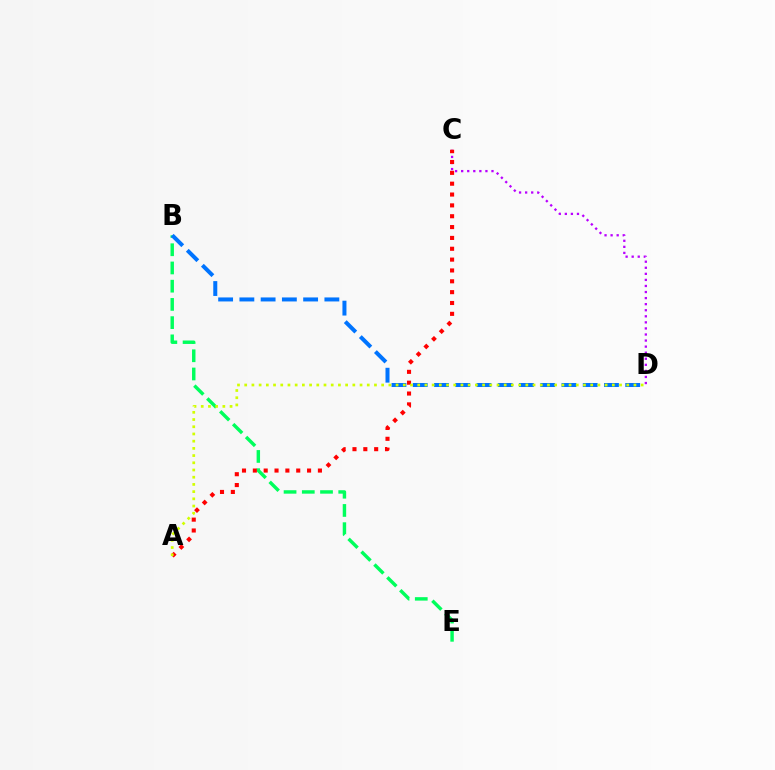{('B', 'E'): [{'color': '#00ff5c', 'line_style': 'dashed', 'thickness': 2.48}], ('C', 'D'): [{'color': '#b900ff', 'line_style': 'dotted', 'thickness': 1.65}], ('A', 'C'): [{'color': '#ff0000', 'line_style': 'dotted', 'thickness': 2.95}], ('B', 'D'): [{'color': '#0074ff', 'line_style': 'dashed', 'thickness': 2.89}], ('A', 'D'): [{'color': '#d1ff00', 'line_style': 'dotted', 'thickness': 1.96}]}